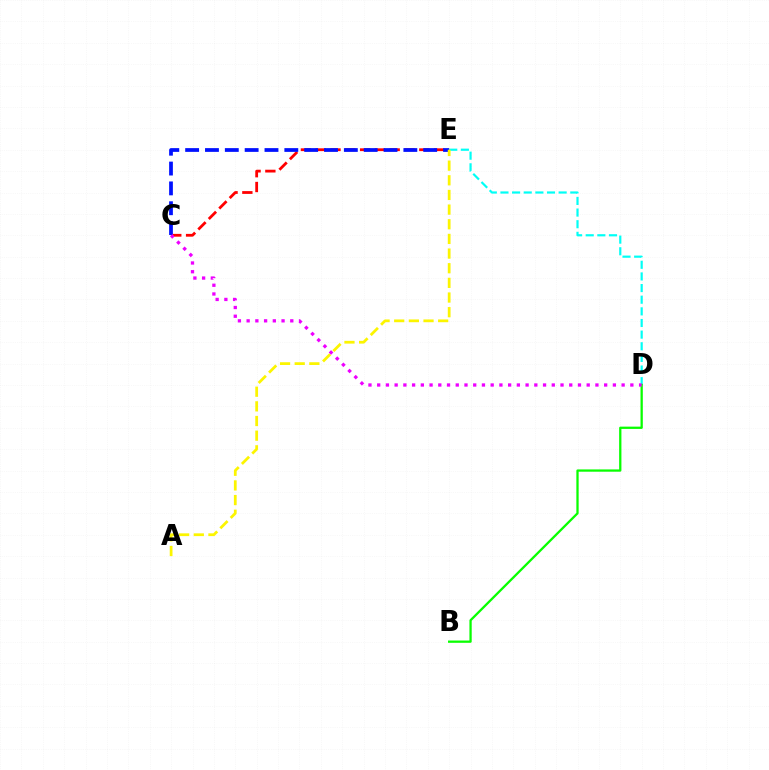{('D', 'E'): [{'color': '#00fff6', 'line_style': 'dashed', 'thickness': 1.58}], ('C', 'E'): [{'color': '#ff0000', 'line_style': 'dashed', 'thickness': 2.01}, {'color': '#0010ff', 'line_style': 'dashed', 'thickness': 2.7}], ('B', 'D'): [{'color': '#08ff00', 'line_style': 'solid', 'thickness': 1.64}], ('A', 'E'): [{'color': '#fcf500', 'line_style': 'dashed', 'thickness': 1.99}], ('C', 'D'): [{'color': '#ee00ff', 'line_style': 'dotted', 'thickness': 2.37}]}